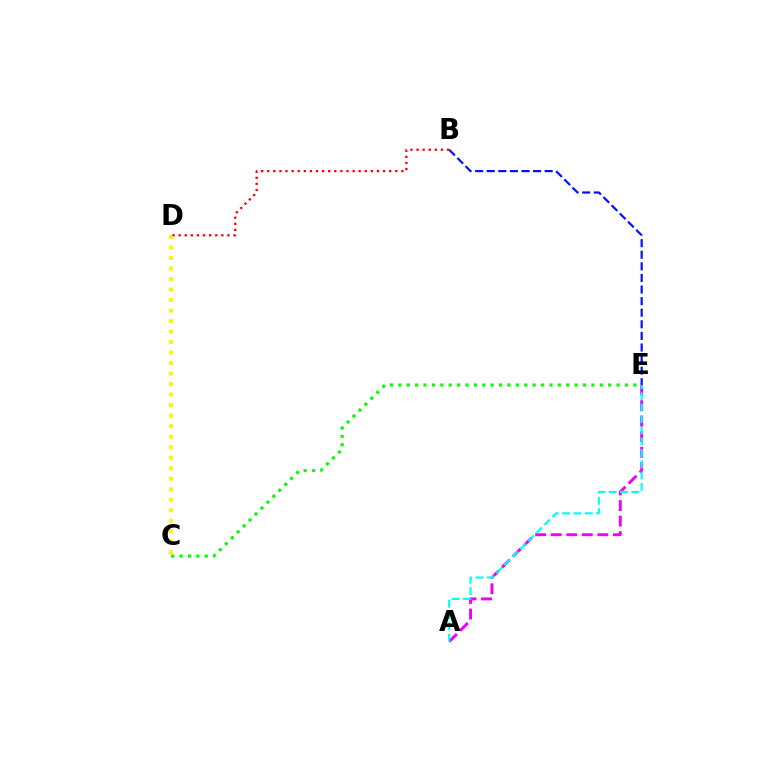{('C', 'D'): [{'color': '#fcf500', 'line_style': 'dotted', 'thickness': 2.86}], ('B', 'E'): [{'color': '#0010ff', 'line_style': 'dashed', 'thickness': 1.57}], ('B', 'D'): [{'color': '#ff0000', 'line_style': 'dotted', 'thickness': 1.66}], ('A', 'E'): [{'color': '#ee00ff', 'line_style': 'dashed', 'thickness': 2.11}, {'color': '#00fff6', 'line_style': 'dashed', 'thickness': 1.54}], ('C', 'E'): [{'color': '#08ff00', 'line_style': 'dotted', 'thickness': 2.28}]}